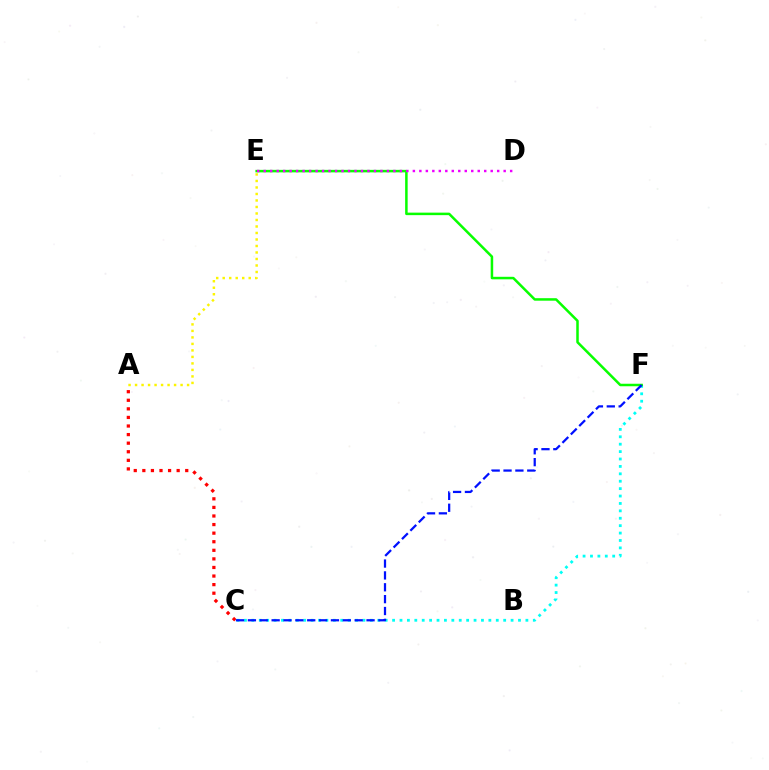{('C', 'F'): [{'color': '#00fff6', 'line_style': 'dotted', 'thickness': 2.01}, {'color': '#0010ff', 'line_style': 'dashed', 'thickness': 1.61}], ('A', 'C'): [{'color': '#ff0000', 'line_style': 'dotted', 'thickness': 2.33}], ('E', 'F'): [{'color': '#08ff00', 'line_style': 'solid', 'thickness': 1.81}], ('D', 'E'): [{'color': '#ee00ff', 'line_style': 'dotted', 'thickness': 1.76}], ('A', 'E'): [{'color': '#fcf500', 'line_style': 'dotted', 'thickness': 1.77}]}